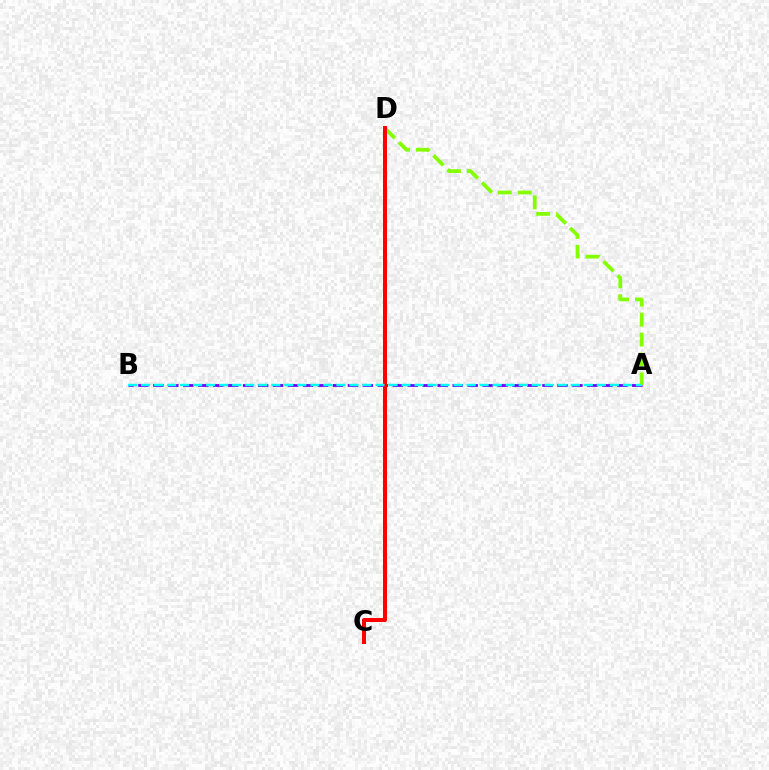{('A', 'B'): [{'color': '#7200ff', 'line_style': 'dashed', 'thickness': 2.03}, {'color': '#00fff6', 'line_style': 'dashed', 'thickness': 1.77}], ('A', 'D'): [{'color': '#84ff00', 'line_style': 'dashed', 'thickness': 2.71}], ('C', 'D'): [{'color': '#ff0000', 'line_style': 'solid', 'thickness': 2.88}]}